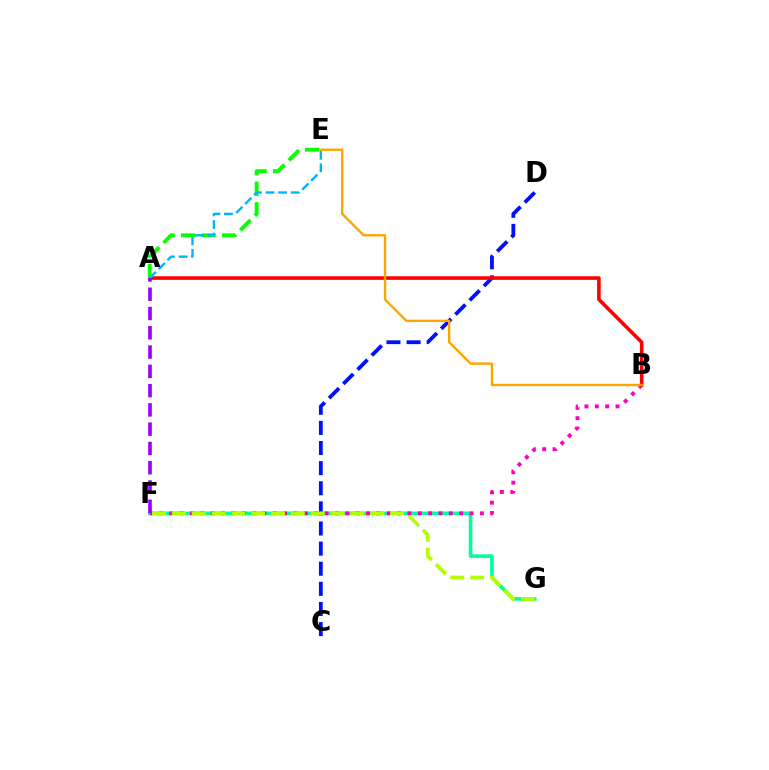{('F', 'G'): [{'color': '#00ff9d', 'line_style': 'solid', 'thickness': 2.59}, {'color': '#b3ff00', 'line_style': 'dashed', 'thickness': 2.7}], ('B', 'F'): [{'color': '#ff00bd', 'line_style': 'dotted', 'thickness': 2.81}], ('C', 'D'): [{'color': '#0010ff', 'line_style': 'dashed', 'thickness': 2.73}], ('A', 'B'): [{'color': '#ff0000', 'line_style': 'solid', 'thickness': 2.58}], ('A', 'E'): [{'color': '#08ff00', 'line_style': 'dashed', 'thickness': 2.78}, {'color': '#00b5ff', 'line_style': 'dashed', 'thickness': 1.71}], ('B', 'E'): [{'color': '#ffa500', 'line_style': 'solid', 'thickness': 1.71}], ('A', 'F'): [{'color': '#9b00ff', 'line_style': 'dashed', 'thickness': 2.62}]}